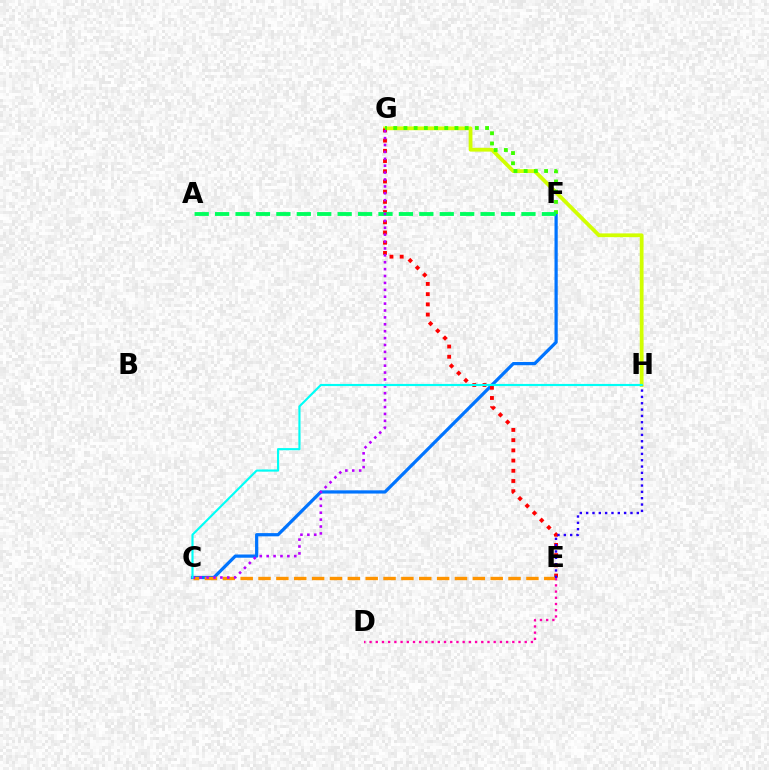{('C', 'F'): [{'color': '#0074ff', 'line_style': 'solid', 'thickness': 2.32}], ('G', 'H'): [{'color': '#d1ff00', 'line_style': 'solid', 'thickness': 2.72}], ('E', 'G'): [{'color': '#ff0000', 'line_style': 'dotted', 'thickness': 2.77}], ('C', 'E'): [{'color': '#ff9400', 'line_style': 'dashed', 'thickness': 2.43}], ('E', 'H'): [{'color': '#2500ff', 'line_style': 'dotted', 'thickness': 1.72}], ('F', 'G'): [{'color': '#3dff00', 'line_style': 'dotted', 'thickness': 2.77}], ('A', 'F'): [{'color': '#00ff5c', 'line_style': 'dashed', 'thickness': 2.77}], ('D', 'E'): [{'color': '#ff00ac', 'line_style': 'dotted', 'thickness': 1.69}], ('C', 'G'): [{'color': '#b900ff', 'line_style': 'dotted', 'thickness': 1.87}], ('C', 'H'): [{'color': '#00fff6', 'line_style': 'solid', 'thickness': 1.54}]}